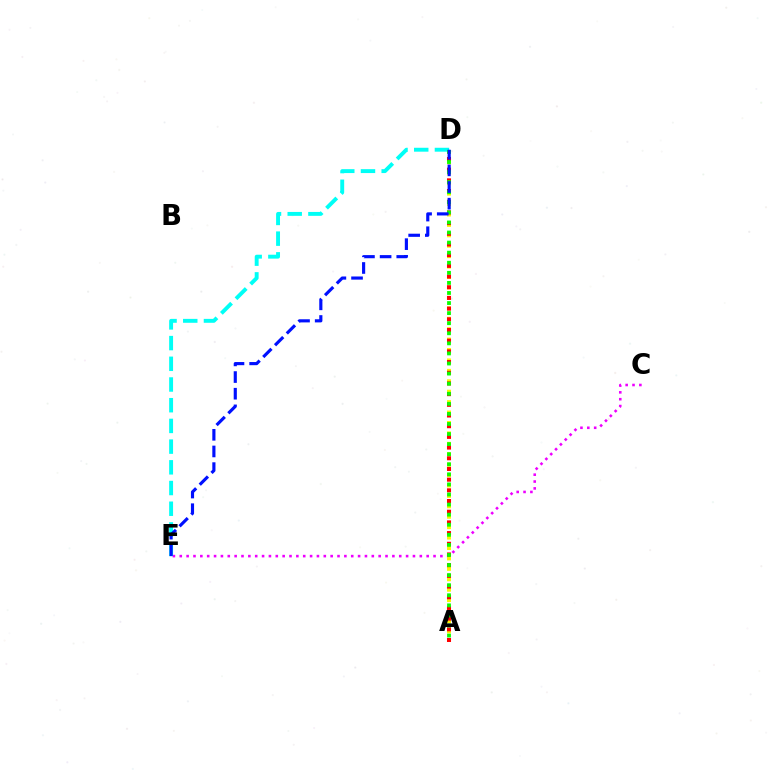{('C', 'E'): [{'color': '#ee00ff', 'line_style': 'dotted', 'thickness': 1.86}], ('D', 'E'): [{'color': '#00fff6', 'line_style': 'dashed', 'thickness': 2.81}, {'color': '#0010ff', 'line_style': 'dashed', 'thickness': 2.26}], ('A', 'D'): [{'color': '#fcf500', 'line_style': 'dotted', 'thickness': 2.83}, {'color': '#ff0000', 'line_style': 'dotted', 'thickness': 2.9}, {'color': '#08ff00', 'line_style': 'dotted', 'thickness': 2.74}]}